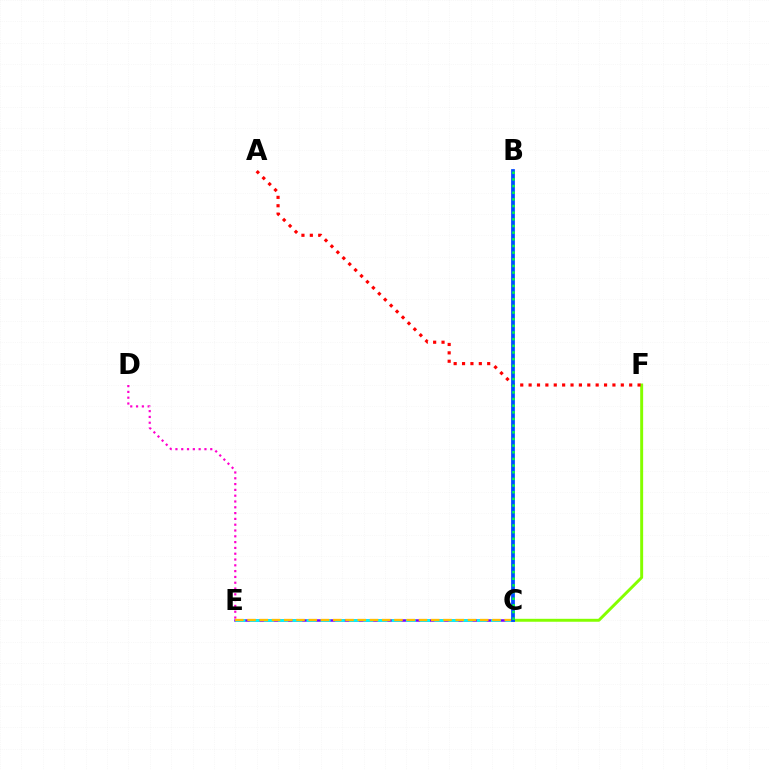{('C', 'F'): [{'color': '#84ff00', 'line_style': 'solid', 'thickness': 2.12}], ('D', 'E'): [{'color': '#ff00cf', 'line_style': 'dotted', 'thickness': 1.58}], ('C', 'E'): [{'color': '#7200ff', 'line_style': 'solid', 'thickness': 1.8}, {'color': '#00fff6', 'line_style': 'dashed', 'thickness': 1.93}, {'color': '#ffbd00', 'line_style': 'dashed', 'thickness': 1.66}], ('A', 'F'): [{'color': '#ff0000', 'line_style': 'dotted', 'thickness': 2.28}], ('B', 'C'): [{'color': '#004bff', 'line_style': 'solid', 'thickness': 2.7}, {'color': '#00ff39', 'line_style': 'dotted', 'thickness': 1.81}]}